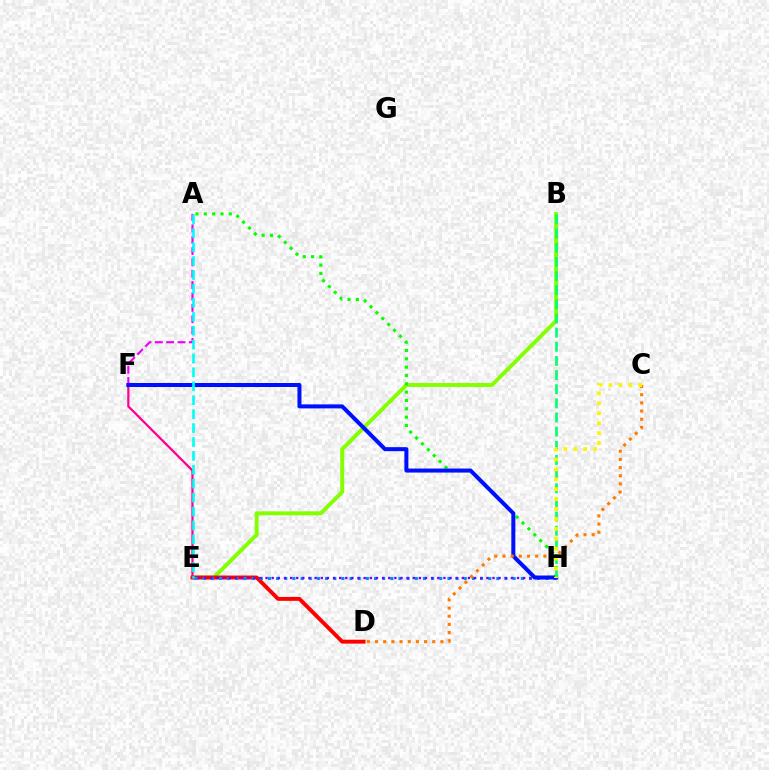{('B', 'E'): [{'color': '#84ff00', 'line_style': 'solid', 'thickness': 2.82}], ('A', 'F'): [{'color': '#ee00ff', 'line_style': 'dashed', 'thickness': 1.54}], ('D', 'E'): [{'color': '#ff0000', 'line_style': 'solid', 'thickness': 2.81}], ('E', 'F'): [{'color': '#ff0094', 'line_style': 'solid', 'thickness': 1.62}], ('E', 'H'): [{'color': '#008cff', 'line_style': 'dotted', 'thickness': 2.22}, {'color': '#7200ff', 'line_style': 'dotted', 'thickness': 1.67}], ('A', 'H'): [{'color': '#08ff00', 'line_style': 'dotted', 'thickness': 2.26}], ('F', 'H'): [{'color': '#0010ff', 'line_style': 'solid', 'thickness': 2.89}], ('A', 'E'): [{'color': '#00fff6', 'line_style': 'dashed', 'thickness': 1.89}], ('B', 'H'): [{'color': '#00ff74', 'line_style': 'dashed', 'thickness': 1.92}], ('C', 'D'): [{'color': '#ff7c00', 'line_style': 'dotted', 'thickness': 2.22}], ('C', 'H'): [{'color': '#fcf500', 'line_style': 'dotted', 'thickness': 2.69}]}